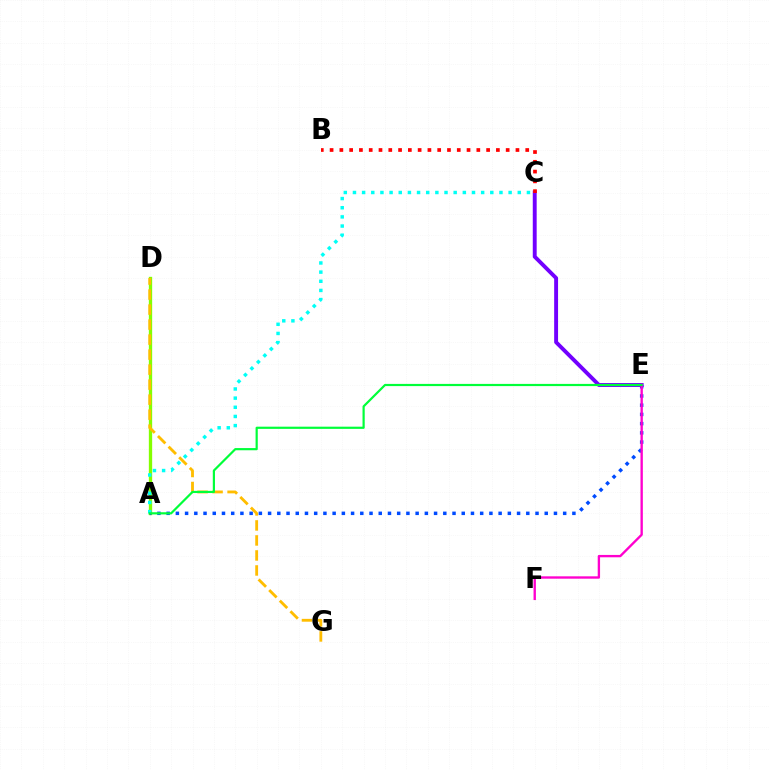{('A', 'D'): [{'color': '#84ff00', 'line_style': 'solid', 'thickness': 2.39}], ('A', 'E'): [{'color': '#004bff', 'line_style': 'dotted', 'thickness': 2.51}, {'color': '#00ff39', 'line_style': 'solid', 'thickness': 1.58}], ('D', 'G'): [{'color': '#ffbd00', 'line_style': 'dashed', 'thickness': 2.04}], ('C', 'E'): [{'color': '#7200ff', 'line_style': 'solid', 'thickness': 2.81}], ('A', 'C'): [{'color': '#00fff6', 'line_style': 'dotted', 'thickness': 2.49}], ('E', 'F'): [{'color': '#ff00cf', 'line_style': 'solid', 'thickness': 1.7}], ('B', 'C'): [{'color': '#ff0000', 'line_style': 'dotted', 'thickness': 2.66}]}